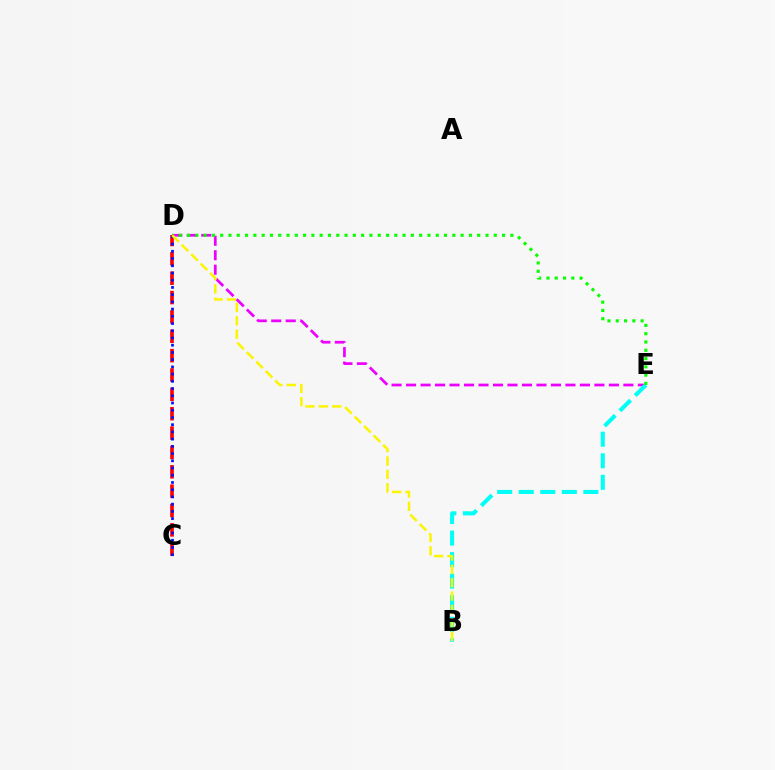{('D', 'E'): [{'color': '#ee00ff', 'line_style': 'dashed', 'thickness': 1.97}, {'color': '#08ff00', 'line_style': 'dotted', 'thickness': 2.25}], ('B', 'E'): [{'color': '#00fff6', 'line_style': 'dashed', 'thickness': 2.93}], ('C', 'D'): [{'color': '#ff0000', 'line_style': 'dashed', 'thickness': 2.63}, {'color': '#0010ff', 'line_style': 'dotted', 'thickness': 1.96}], ('B', 'D'): [{'color': '#fcf500', 'line_style': 'dashed', 'thickness': 1.82}]}